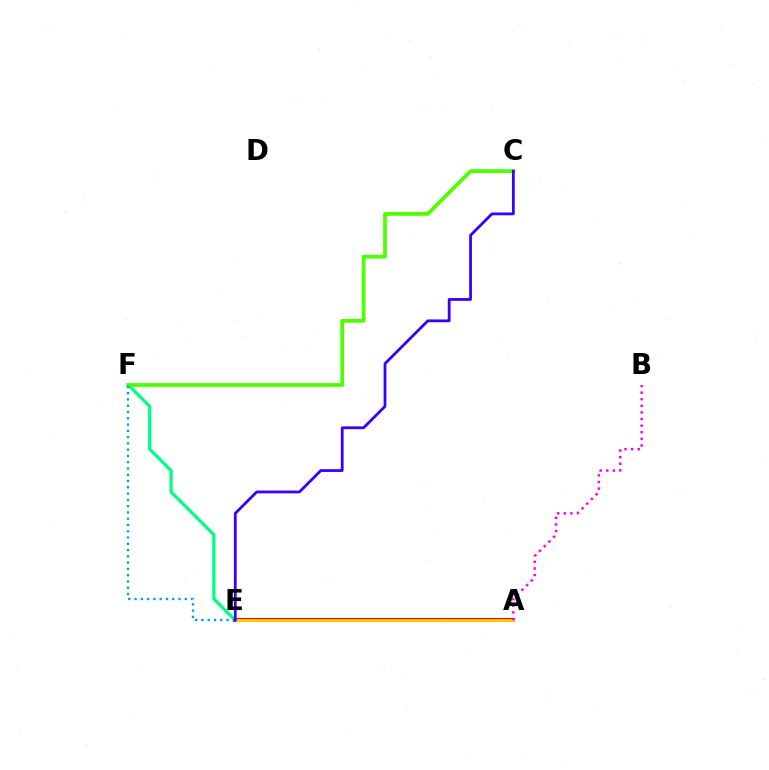{('A', 'E'): [{'color': '#ff0000', 'line_style': 'solid', 'thickness': 2.94}, {'color': '#ffd500', 'line_style': 'solid', 'thickness': 2.05}], ('E', 'F'): [{'color': '#00ff86', 'line_style': 'solid', 'thickness': 2.34}, {'color': '#009eff', 'line_style': 'dotted', 'thickness': 1.71}], ('C', 'F'): [{'color': '#4fff00', 'line_style': 'solid', 'thickness': 2.71}], ('A', 'B'): [{'color': '#ff00ed', 'line_style': 'dotted', 'thickness': 1.8}], ('C', 'E'): [{'color': '#3700ff', 'line_style': 'solid', 'thickness': 2.01}]}